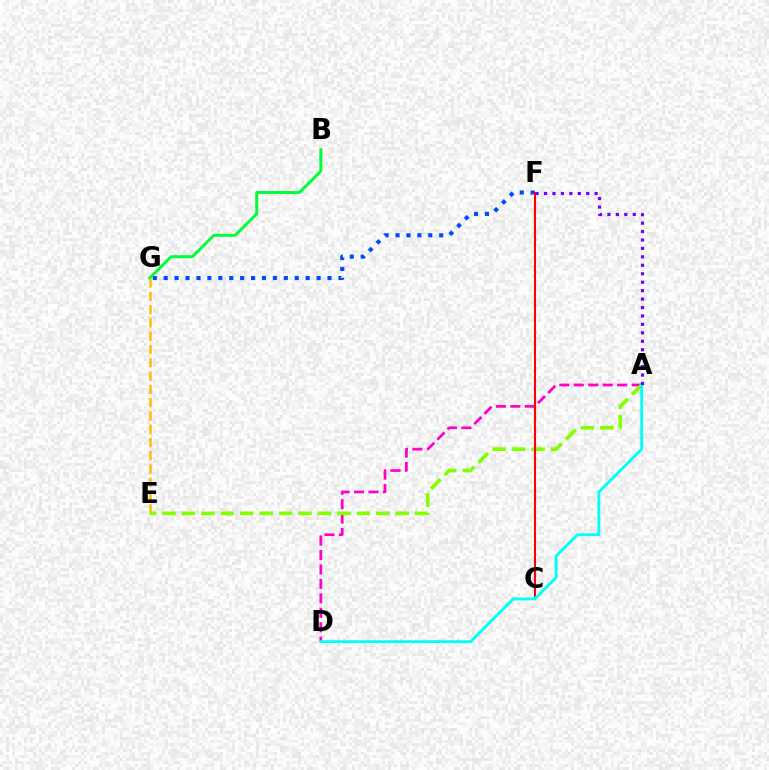{('B', 'G'): [{'color': '#00ff39', 'line_style': 'solid', 'thickness': 2.12}], ('A', 'D'): [{'color': '#ff00cf', 'line_style': 'dashed', 'thickness': 1.96}, {'color': '#00fff6', 'line_style': 'solid', 'thickness': 2.04}], ('E', 'G'): [{'color': '#ffbd00', 'line_style': 'dashed', 'thickness': 1.8}], ('F', 'G'): [{'color': '#004bff', 'line_style': 'dotted', 'thickness': 2.97}], ('A', 'E'): [{'color': '#84ff00', 'line_style': 'dashed', 'thickness': 2.64}], ('C', 'F'): [{'color': '#ff0000', 'line_style': 'solid', 'thickness': 1.52}], ('A', 'F'): [{'color': '#7200ff', 'line_style': 'dotted', 'thickness': 2.29}]}